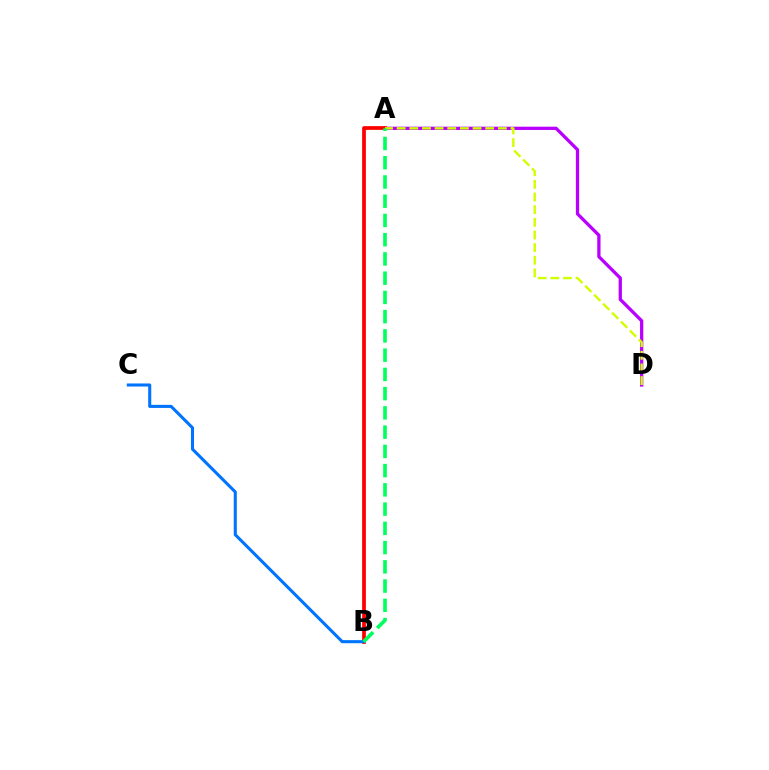{('A', 'D'): [{'color': '#b900ff', 'line_style': 'solid', 'thickness': 2.35}, {'color': '#d1ff00', 'line_style': 'dashed', 'thickness': 1.72}], ('A', 'B'): [{'color': '#ff0000', 'line_style': 'solid', 'thickness': 2.7}, {'color': '#00ff5c', 'line_style': 'dashed', 'thickness': 2.61}], ('B', 'C'): [{'color': '#0074ff', 'line_style': 'solid', 'thickness': 2.21}]}